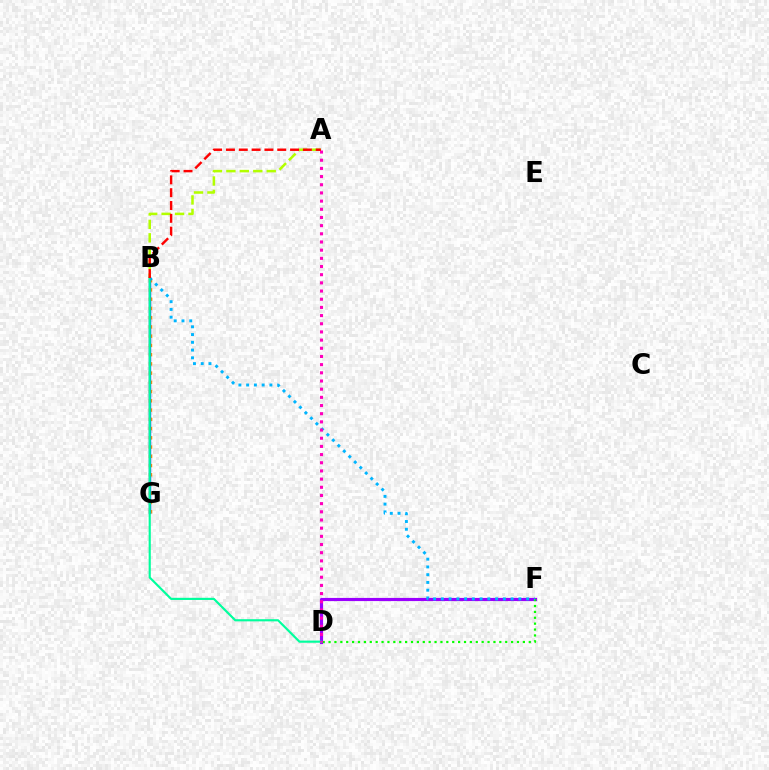{('A', 'B'): [{'color': '#b3ff00', 'line_style': 'dashed', 'thickness': 1.83}, {'color': '#ff0000', 'line_style': 'dashed', 'thickness': 1.74}], ('B', 'G'): [{'color': '#ffa500', 'line_style': 'dotted', 'thickness': 2.51}, {'color': '#0010ff', 'line_style': 'solid', 'thickness': 1.68}], ('D', 'F'): [{'color': '#9b00ff', 'line_style': 'solid', 'thickness': 2.27}, {'color': '#08ff00', 'line_style': 'dotted', 'thickness': 1.6}], ('B', 'F'): [{'color': '#00b5ff', 'line_style': 'dotted', 'thickness': 2.11}], ('B', 'D'): [{'color': '#00ff9d', 'line_style': 'solid', 'thickness': 1.55}], ('A', 'D'): [{'color': '#ff00bd', 'line_style': 'dotted', 'thickness': 2.22}]}